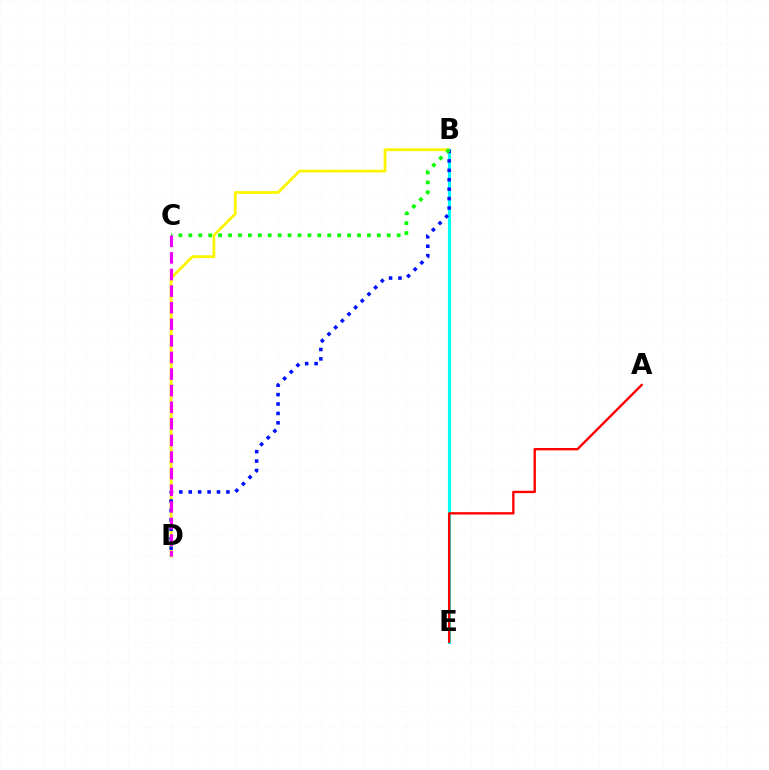{('B', 'D'): [{'color': '#fcf500', 'line_style': 'solid', 'thickness': 2.02}, {'color': '#0010ff', 'line_style': 'dotted', 'thickness': 2.56}], ('B', 'E'): [{'color': '#00fff6', 'line_style': 'solid', 'thickness': 2.25}], ('A', 'E'): [{'color': '#ff0000', 'line_style': 'solid', 'thickness': 1.69}], ('B', 'C'): [{'color': '#08ff00', 'line_style': 'dotted', 'thickness': 2.7}], ('C', 'D'): [{'color': '#ee00ff', 'line_style': 'dashed', 'thickness': 2.25}]}